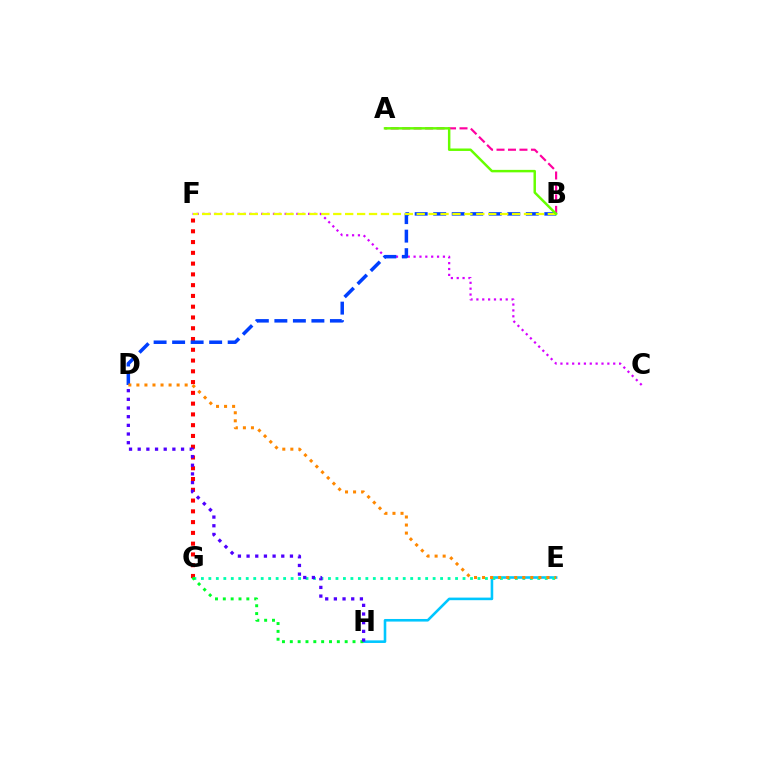{('F', 'G'): [{'color': '#ff0000', 'line_style': 'dotted', 'thickness': 2.93}], ('E', 'H'): [{'color': '#00c7ff', 'line_style': 'solid', 'thickness': 1.87}], ('A', 'B'): [{'color': '#ff00a0', 'line_style': 'dashed', 'thickness': 1.56}, {'color': '#66ff00', 'line_style': 'solid', 'thickness': 1.78}], ('C', 'F'): [{'color': '#d600ff', 'line_style': 'dotted', 'thickness': 1.59}], ('E', 'G'): [{'color': '#00ffaf', 'line_style': 'dotted', 'thickness': 2.03}], ('B', 'D'): [{'color': '#003fff', 'line_style': 'dashed', 'thickness': 2.52}], ('G', 'H'): [{'color': '#00ff27', 'line_style': 'dotted', 'thickness': 2.13}], ('D', 'E'): [{'color': '#ff8800', 'line_style': 'dotted', 'thickness': 2.19}], ('B', 'F'): [{'color': '#eeff00', 'line_style': 'dashed', 'thickness': 1.62}], ('D', 'H'): [{'color': '#4f00ff', 'line_style': 'dotted', 'thickness': 2.36}]}